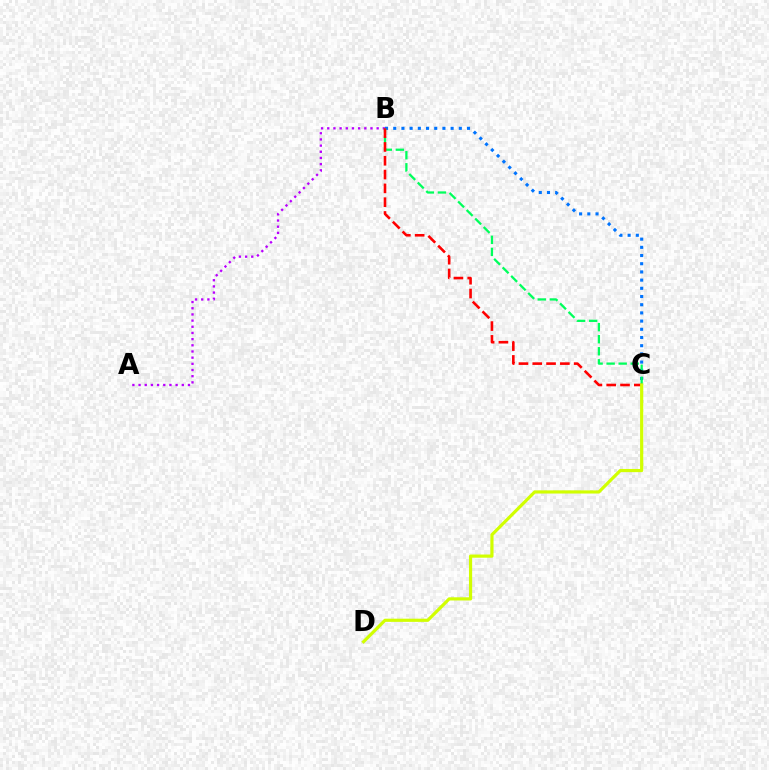{('B', 'C'): [{'color': '#0074ff', 'line_style': 'dotted', 'thickness': 2.23}, {'color': '#00ff5c', 'line_style': 'dashed', 'thickness': 1.64}, {'color': '#ff0000', 'line_style': 'dashed', 'thickness': 1.88}], ('A', 'B'): [{'color': '#b900ff', 'line_style': 'dotted', 'thickness': 1.68}], ('C', 'D'): [{'color': '#d1ff00', 'line_style': 'solid', 'thickness': 2.29}]}